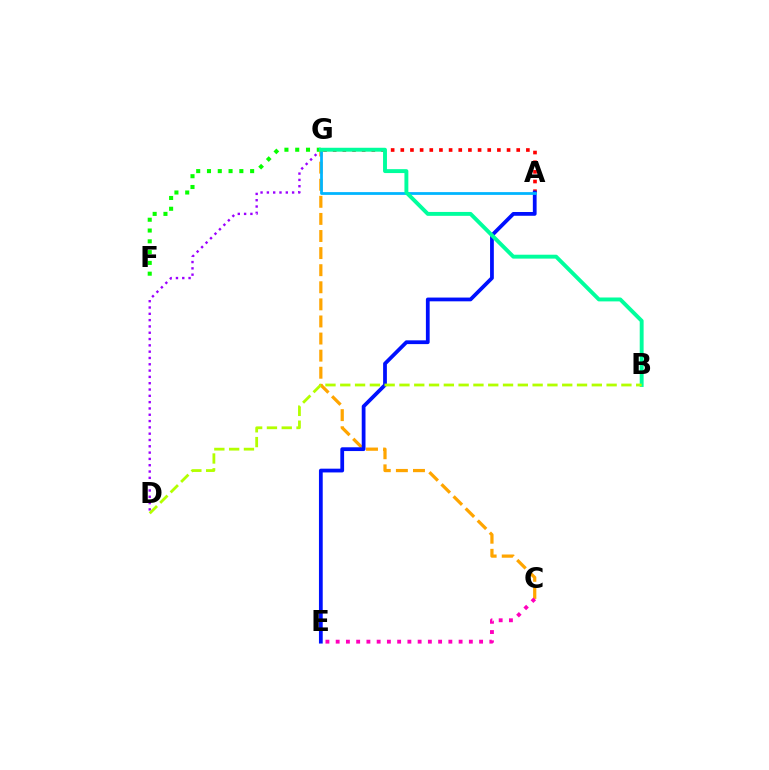{('A', 'G'): [{'color': '#ff0000', 'line_style': 'dotted', 'thickness': 2.62}, {'color': '#00b5ff', 'line_style': 'solid', 'thickness': 1.99}], ('D', 'G'): [{'color': '#9b00ff', 'line_style': 'dotted', 'thickness': 1.71}], ('F', 'G'): [{'color': '#08ff00', 'line_style': 'dotted', 'thickness': 2.93}], ('C', 'G'): [{'color': '#ffa500', 'line_style': 'dashed', 'thickness': 2.32}], ('C', 'E'): [{'color': '#ff00bd', 'line_style': 'dotted', 'thickness': 2.78}], ('A', 'E'): [{'color': '#0010ff', 'line_style': 'solid', 'thickness': 2.71}], ('B', 'G'): [{'color': '#00ff9d', 'line_style': 'solid', 'thickness': 2.81}], ('B', 'D'): [{'color': '#b3ff00', 'line_style': 'dashed', 'thickness': 2.01}]}